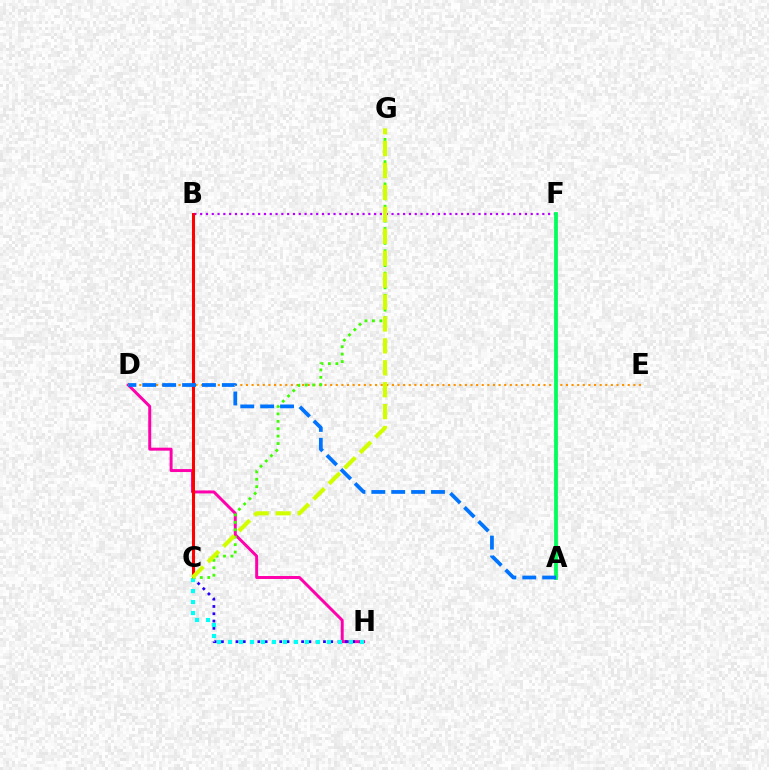{('B', 'F'): [{'color': '#b900ff', 'line_style': 'dotted', 'thickness': 1.58}], ('D', 'H'): [{'color': '#ff00ac', 'line_style': 'solid', 'thickness': 2.13}], ('D', 'E'): [{'color': '#ff9400', 'line_style': 'dotted', 'thickness': 1.53}], ('C', 'H'): [{'color': '#2500ff', 'line_style': 'dotted', 'thickness': 1.98}, {'color': '#00fff6', 'line_style': 'dotted', 'thickness': 2.99}], ('B', 'C'): [{'color': '#ff0000', 'line_style': 'solid', 'thickness': 2.19}], ('A', 'F'): [{'color': '#00ff5c', 'line_style': 'solid', 'thickness': 2.73}], ('A', 'D'): [{'color': '#0074ff', 'line_style': 'dashed', 'thickness': 2.7}], ('C', 'G'): [{'color': '#3dff00', 'line_style': 'dotted', 'thickness': 2.02}, {'color': '#d1ff00', 'line_style': 'dashed', 'thickness': 2.98}]}